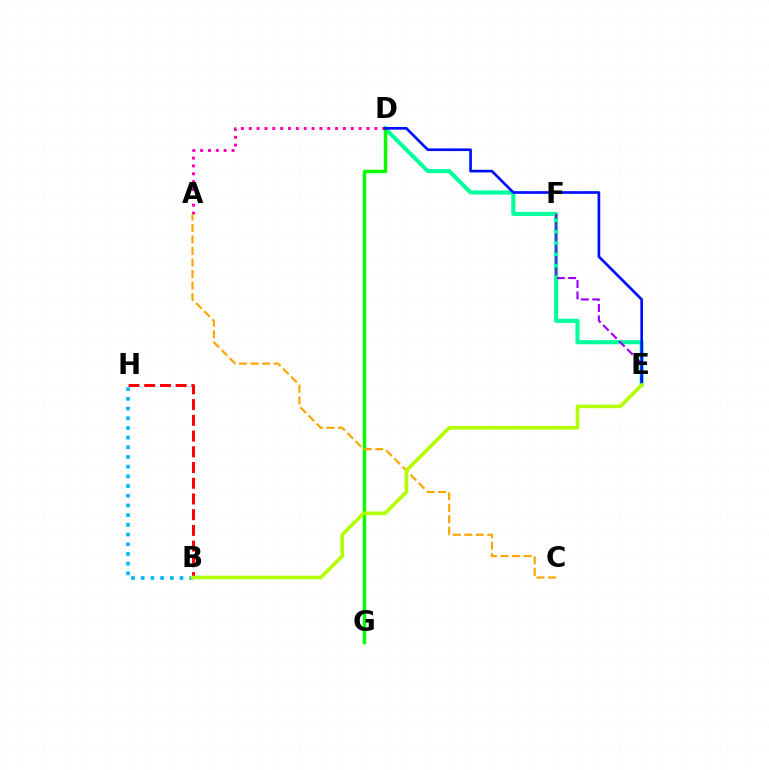{('B', 'H'): [{'color': '#ff0000', 'line_style': 'dashed', 'thickness': 2.14}, {'color': '#00b5ff', 'line_style': 'dotted', 'thickness': 2.63}], ('D', 'E'): [{'color': '#00ff9d', 'line_style': 'solid', 'thickness': 2.96}, {'color': '#0010ff', 'line_style': 'solid', 'thickness': 1.93}], ('D', 'G'): [{'color': '#08ff00', 'line_style': 'solid', 'thickness': 2.5}], ('E', 'F'): [{'color': '#9b00ff', 'line_style': 'dashed', 'thickness': 1.54}], ('A', 'D'): [{'color': '#ff00bd', 'line_style': 'dotted', 'thickness': 2.13}], ('A', 'C'): [{'color': '#ffa500', 'line_style': 'dashed', 'thickness': 1.56}], ('B', 'E'): [{'color': '#b3ff00', 'line_style': 'solid', 'thickness': 2.6}]}